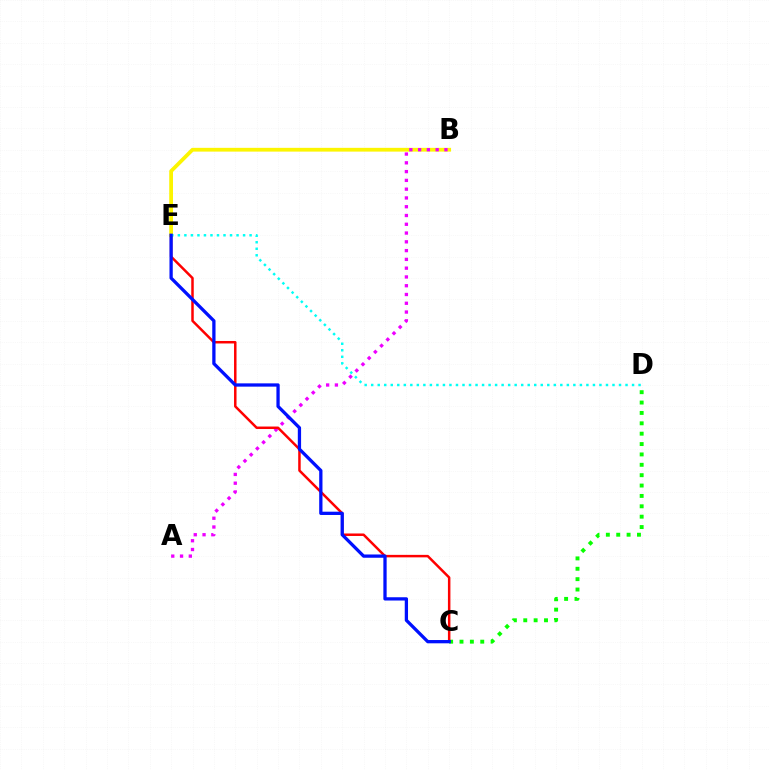{('B', 'E'): [{'color': '#fcf500', 'line_style': 'solid', 'thickness': 2.71}], ('A', 'B'): [{'color': '#ee00ff', 'line_style': 'dotted', 'thickness': 2.38}], ('C', 'D'): [{'color': '#08ff00', 'line_style': 'dotted', 'thickness': 2.82}], ('C', 'E'): [{'color': '#ff0000', 'line_style': 'solid', 'thickness': 1.79}, {'color': '#0010ff', 'line_style': 'solid', 'thickness': 2.36}], ('D', 'E'): [{'color': '#00fff6', 'line_style': 'dotted', 'thickness': 1.77}]}